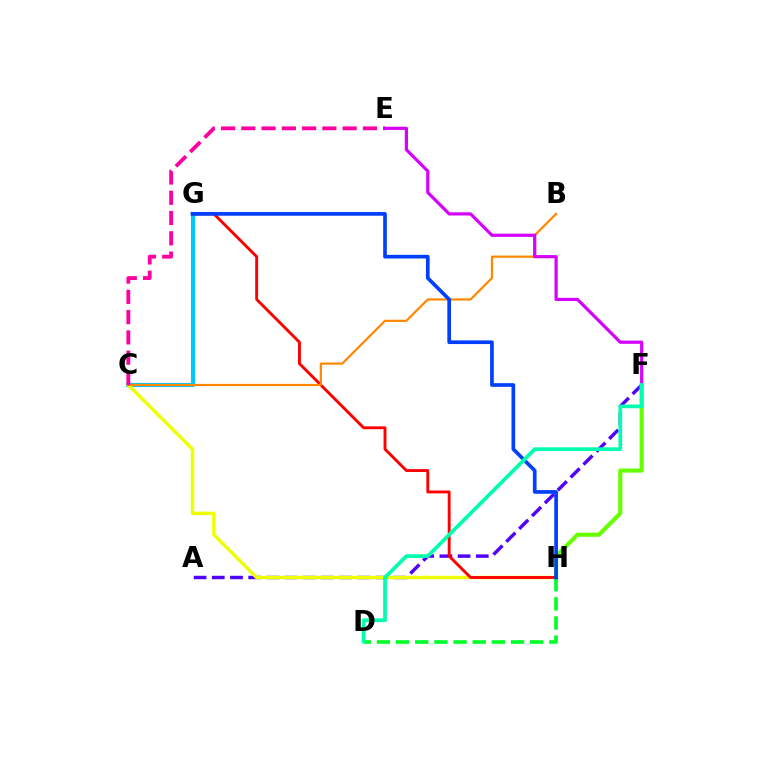{('C', 'G'): [{'color': '#00c7ff', 'line_style': 'solid', 'thickness': 2.95}], ('A', 'F'): [{'color': '#4f00ff', 'line_style': 'dashed', 'thickness': 2.47}], ('C', 'H'): [{'color': '#eeff00', 'line_style': 'solid', 'thickness': 2.47}], ('F', 'H'): [{'color': '#66ff00', 'line_style': 'solid', 'thickness': 2.96}], ('G', 'H'): [{'color': '#ff0000', 'line_style': 'solid', 'thickness': 2.08}, {'color': '#003fff', 'line_style': 'solid', 'thickness': 2.65}], ('B', 'C'): [{'color': '#ff8800', 'line_style': 'solid', 'thickness': 1.59}], ('C', 'E'): [{'color': '#ff00a0', 'line_style': 'dashed', 'thickness': 2.75}], ('E', 'F'): [{'color': '#d600ff', 'line_style': 'solid', 'thickness': 2.3}], ('D', 'H'): [{'color': '#00ff27', 'line_style': 'dashed', 'thickness': 2.6}], ('D', 'F'): [{'color': '#00ffaf', 'line_style': 'solid', 'thickness': 2.68}]}